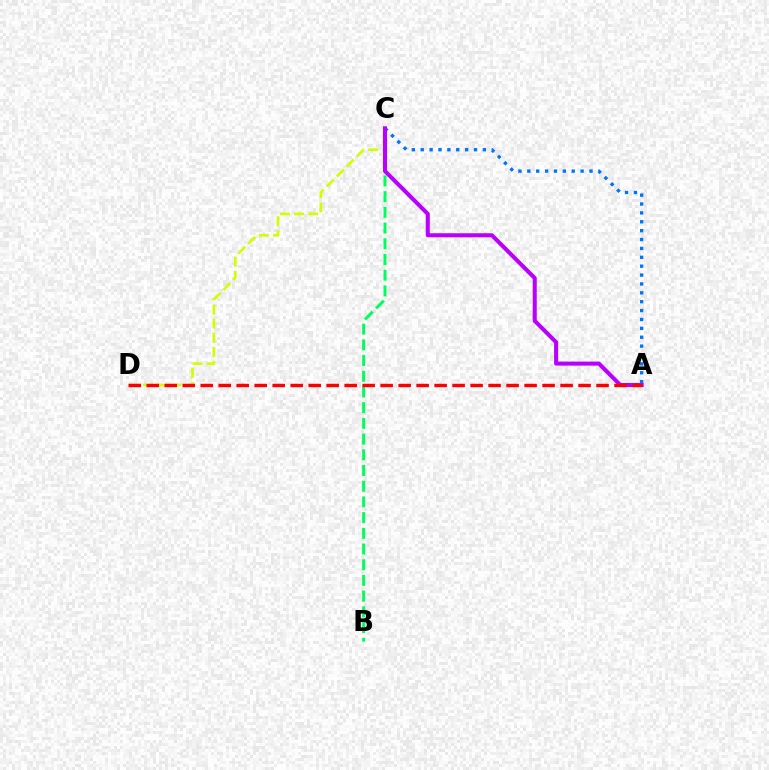{('B', 'C'): [{'color': '#00ff5c', 'line_style': 'dashed', 'thickness': 2.13}], ('C', 'D'): [{'color': '#d1ff00', 'line_style': 'dashed', 'thickness': 1.92}], ('A', 'C'): [{'color': '#0074ff', 'line_style': 'dotted', 'thickness': 2.41}, {'color': '#b900ff', 'line_style': 'solid', 'thickness': 2.92}], ('A', 'D'): [{'color': '#ff0000', 'line_style': 'dashed', 'thickness': 2.44}]}